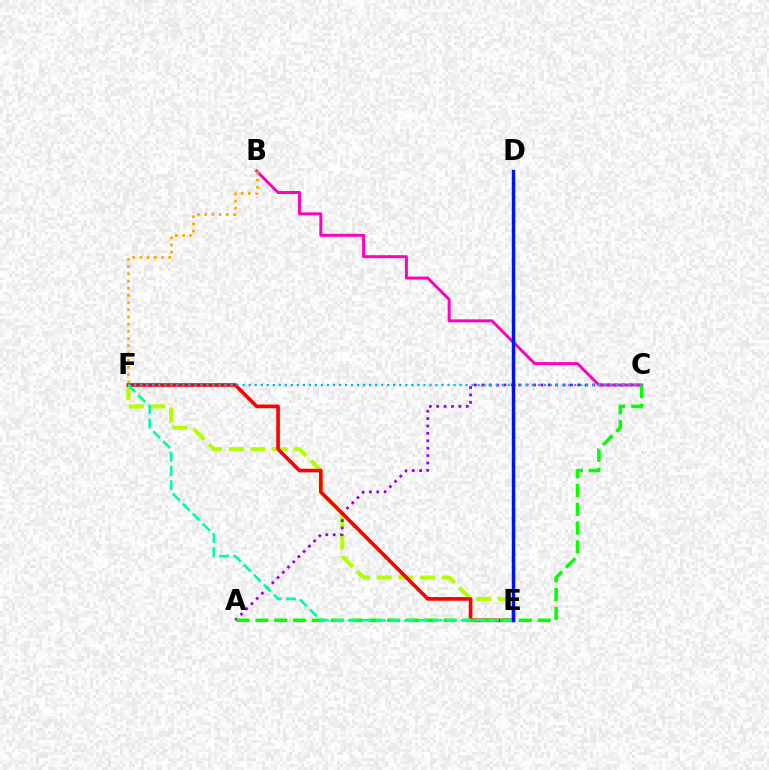{('E', 'F'): [{'color': '#b3ff00', 'line_style': 'dashed', 'thickness': 2.95}, {'color': '#ff0000', 'line_style': 'solid', 'thickness': 2.63}, {'color': '#00ff9d', 'line_style': 'dashed', 'thickness': 1.92}], ('A', 'C'): [{'color': '#9b00ff', 'line_style': 'dotted', 'thickness': 2.01}, {'color': '#08ff00', 'line_style': 'dashed', 'thickness': 2.56}], ('B', 'C'): [{'color': '#ff00bd', 'line_style': 'solid', 'thickness': 2.14}], ('B', 'F'): [{'color': '#ffa500', 'line_style': 'dotted', 'thickness': 1.95}], ('C', 'F'): [{'color': '#00b5ff', 'line_style': 'dotted', 'thickness': 1.64}], ('D', 'E'): [{'color': '#0010ff', 'line_style': 'solid', 'thickness': 2.47}]}